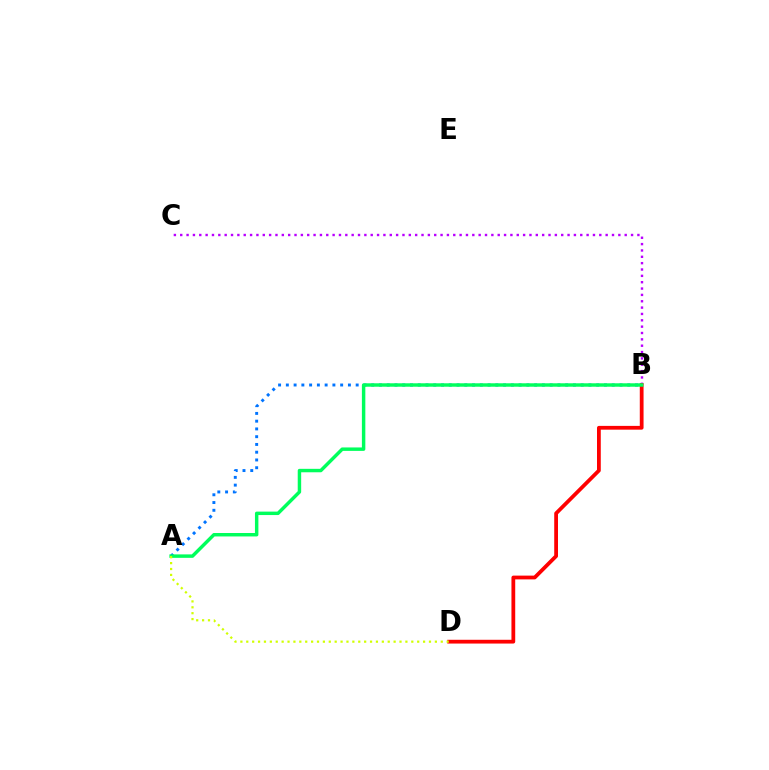{('A', 'B'): [{'color': '#0074ff', 'line_style': 'dotted', 'thickness': 2.11}, {'color': '#00ff5c', 'line_style': 'solid', 'thickness': 2.48}], ('B', 'C'): [{'color': '#b900ff', 'line_style': 'dotted', 'thickness': 1.73}], ('B', 'D'): [{'color': '#ff0000', 'line_style': 'solid', 'thickness': 2.72}], ('A', 'D'): [{'color': '#d1ff00', 'line_style': 'dotted', 'thickness': 1.6}]}